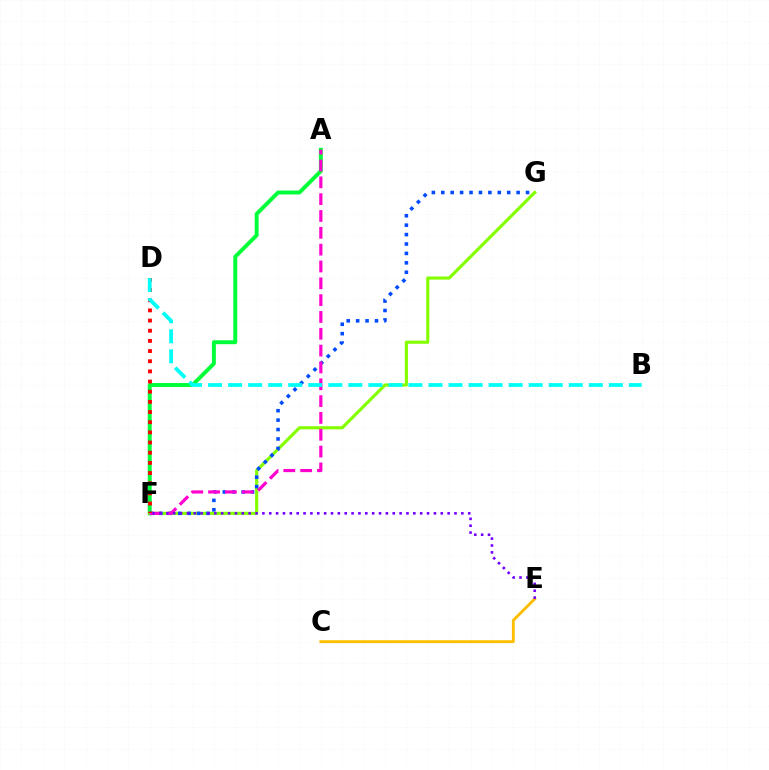{('C', 'E'): [{'color': '#ffbd00', 'line_style': 'solid', 'thickness': 2.06}], ('A', 'F'): [{'color': '#00ff39', 'line_style': 'solid', 'thickness': 2.83}, {'color': '#ff00cf', 'line_style': 'dashed', 'thickness': 2.29}], ('F', 'G'): [{'color': '#84ff00', 'line_style': 'solid', 'thickness': 2.26}, {'color': '#004bff', 'line_style': 'dotted', 'thickness': 2.56}], ('E', 'F'): [{'color': '#7200ff', 'line_style': 'dotted', 'thickness': 1.86}], ('D', 'F'): [{'color': '#ff0000', 'line_style': 'dotted', 'thickness': 2.76}], ('B', 'D'): [{'color': '#00fff6', 'line_style': 'dashed', 'thickness': 2.72}]}